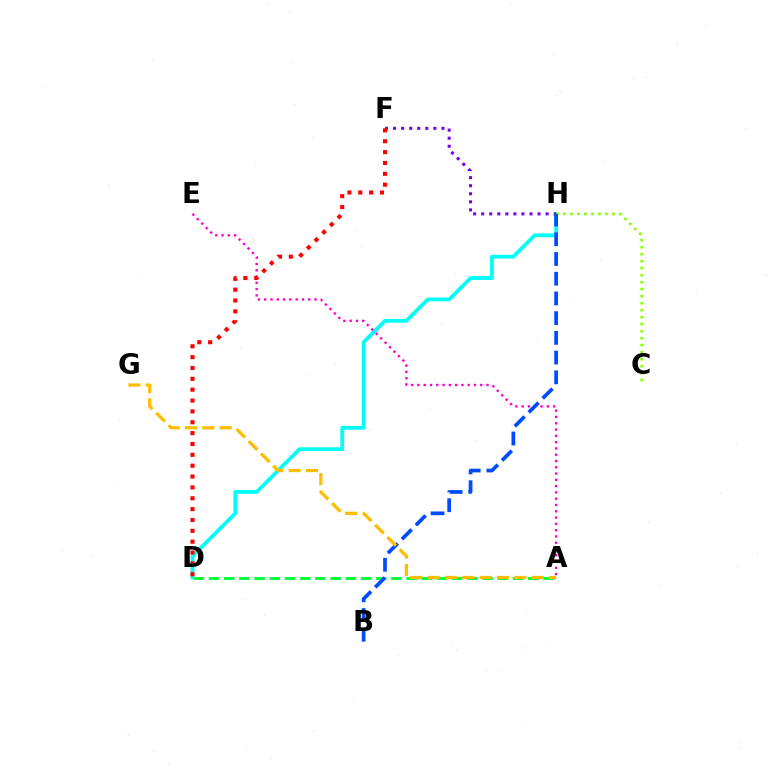{('D', 'H'): [{'color': '#00fff6', 'line_style': 'solid', 'thickness': 2.73}], ('A', 'E'): [{'color': '#ff00cf', 'line_style': 'dotted', 'thickness': 1.71}], ('F', 'H'): [{'color': '#7200ff', 'line_style': 'dotted', 'thickness': 2.19}], ('A', 'D'): [{'color': '#00ff39', 'line_style': 'dashed', 'thickness': 2.07}], ('C', 'H'): [{'color': '#84ff00', 'line_style': 'dotted', 'thickness': 1.9}], ('B', 'H'): [{'color': '#004bff', 'line_style': 'dashed', 'thickness': 2.68}], ('D', 'F'): [{'color': '#ff0000', 'line_style': 'dotted', 'thickness': 2.95}], ('A', 'G'): [{'color': '#ffbd00', 'line_style': 'dashed', 'thickness': 2.36}]}